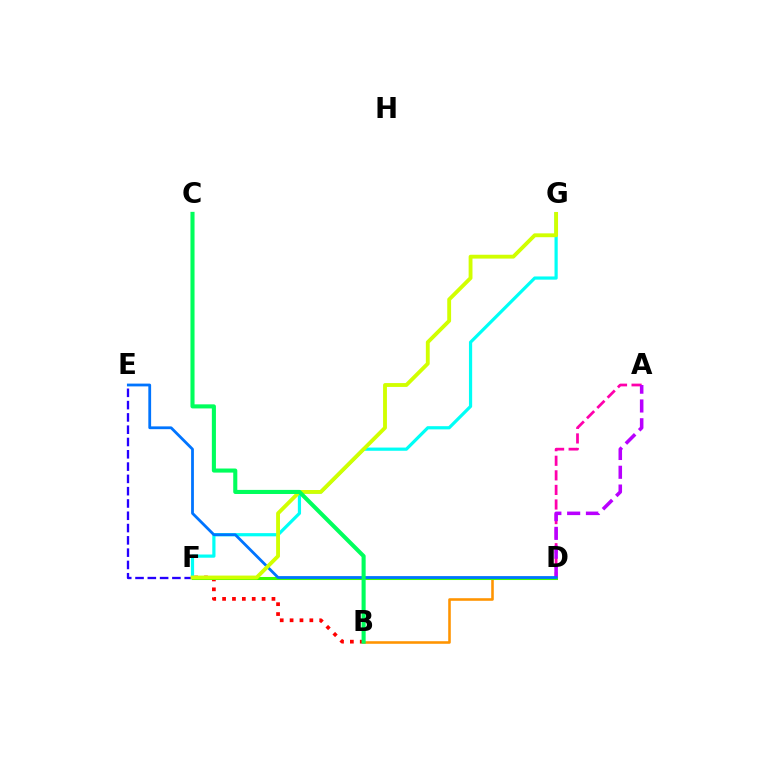{('F', 'G'): [{'color': '#00fff6', 'line_style': 'solid', 'thickness': 2.31}, {'color': '#d1ff00', 'line_style': 'solid', 'thickness': 2.77}], ('B', 'F'): [{'color': '#ff0000', 'line_style': 'dotted', 'thickness': 2.68}], ('B', 'D'): [{'color': '#ff9400', 'line_style': 'solid', 'thickness': 1.86}], ('E', 'F'): [{'color': '#2500ff', 'line_style': 'dashed', 'thickness': 1.67}], ('D', 'F'): [{'color': '#3dff00', 'line_style': 'solid', 'thickness': 2.19}], ('A', 'D'): [{'color': '#ff00ac', 'line_style': 'dashed', 'thickness': 1.98}, {'color': '#b900ff', 'line_style': 'dashed', 'thickness': 2.55}], ('D', 'E'): [{'color': '#0074ff', 'line_style': 'solid', 'thickness': 2.01}], ('B', 'C'): [{'color': '#00ff5c', 'line_style': 'solid', 'thickness': 2.94}]}